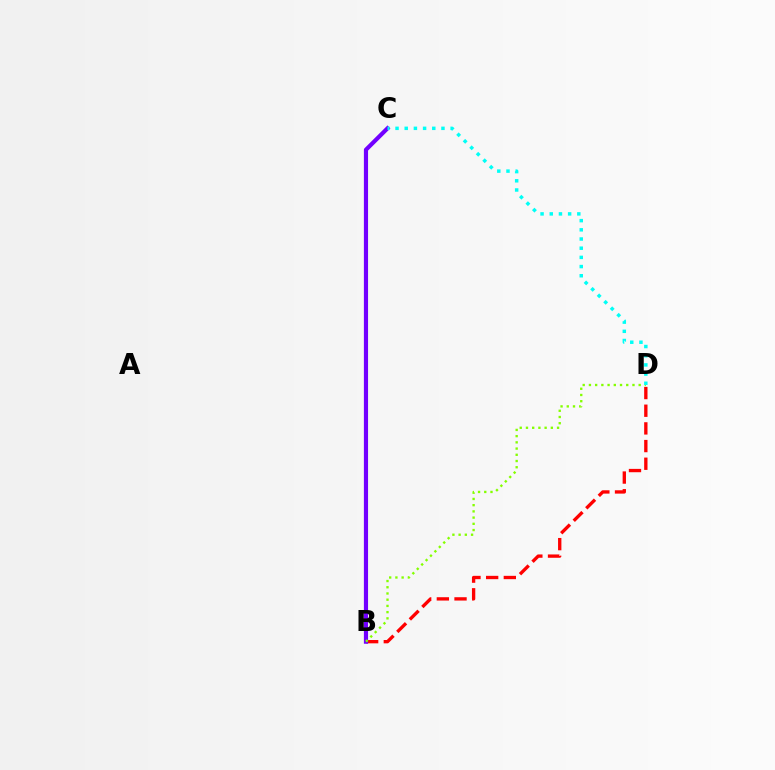{('B', 'D'): [{'color': '#ff0000', 'line_style': 'dashed', 'thickness': 2.4}, {'color': '#84ff00', 'line_style': 'dotted', 'thickness': 1.69}], ('B', 'C'): [{'color': '#7200ff', 'line_style': 'solid', 'thickness': 3.0}], ('C', 'D'): [{'color': '#00fff6', 'line_style': 'dotted', 'thickness': 2.5}]}